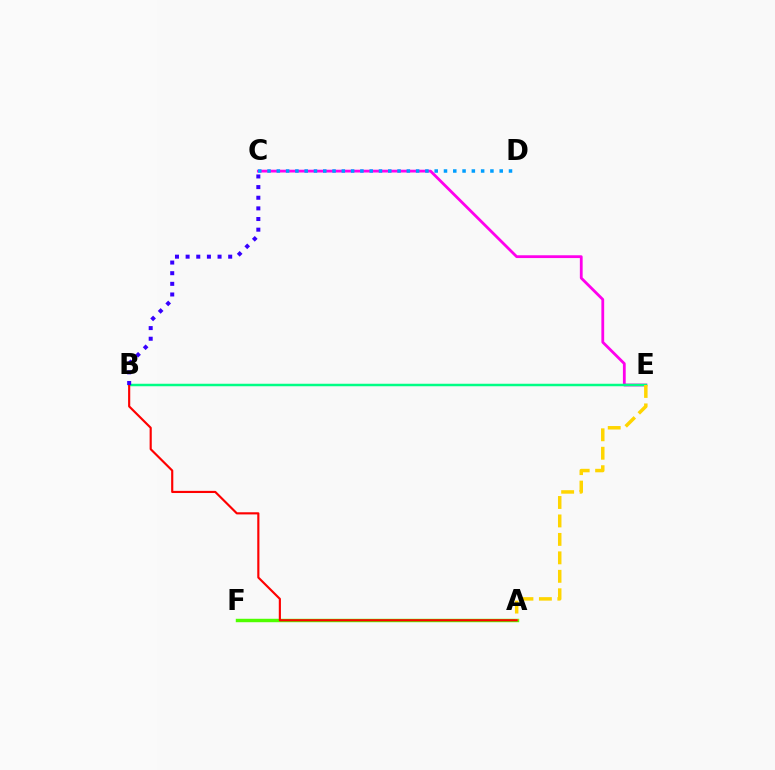{('A', 'F'): [{'color': '#4fff00', 'line_style': 'solid', 'thickness': 2.47}], ('C', 'E'): [{'color': '#ff00ed', 'line_style': 'solid', 'thickness': 2.01}], ('B', 'E'): [{'color': '#00ff86', 'line_style': 'solid', 'thickness': 1.79}], ('A', 'E'): [{'color': '#ffd500', 'line_style': 'dashed', 'thickness': 2.51}], ('A', 'B'): [{'color': '#ff0000', 'line_style': 'solid', 'thickness': 1.55}], ('C', 'D'): [{'color': '#009eff', 'line_style': 'dotted', 'thickness': 2.52}], ('B', 'C'): [{'color': '#3700ff', 'line_style': 'dotted', 'thickness': 2.89}]}